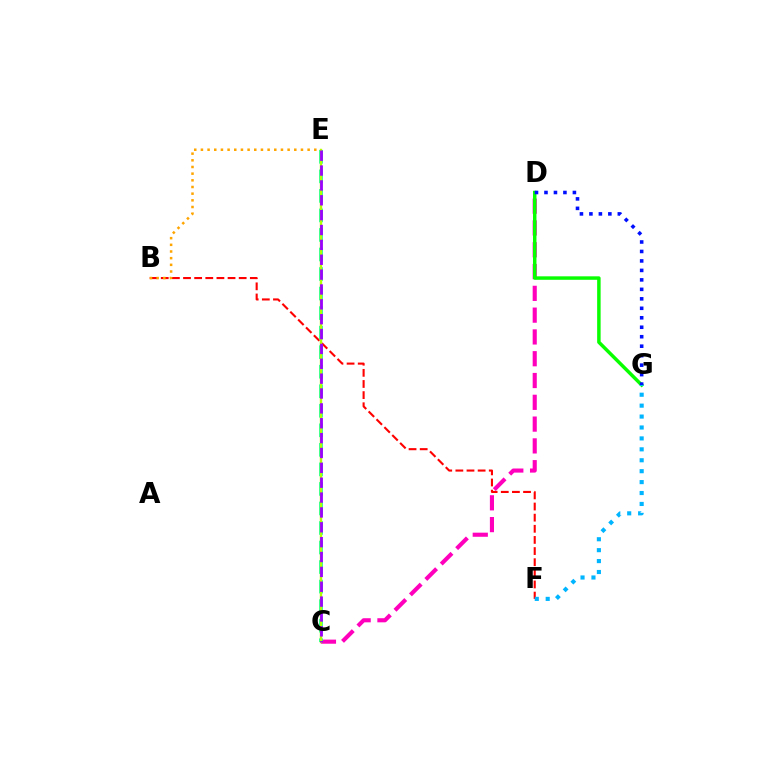{('B', 'F'): [{'color': '#ff0000', 'line_style': 'dashed', 'thickness': 1.51}], ('B', 'E'): [{'color': '#ffa500', 'line_style': 'dotted', 'thickness': 1.81}], ('C', 'D'): [{'color': '#ff00bd', 'line_style': 'dashed', 'thickness': 2.96}], ('C', 'E'): [{'color': '#00ff9d', 'line_style': 'dashed', 'thickness': 2.65}, {'color': '#b3ff00', 'line_style': 'solid', 'thickness': 1.71}, {'color': '#9b00ff', 'line_style': 'dashed', 'thickness': 2.02}], ('D', 'G'): [{'color': '#08ff00', 'line_style': 'solid', 'thickness': 2.5}, {'color': '#0010ff', 'line_style': 'dotted', 'thickness': 2.57}], ('F', 'G'): [{'color': '#00b5ff', 'line_style': 'dotted', 'thickness': 2.97}]}